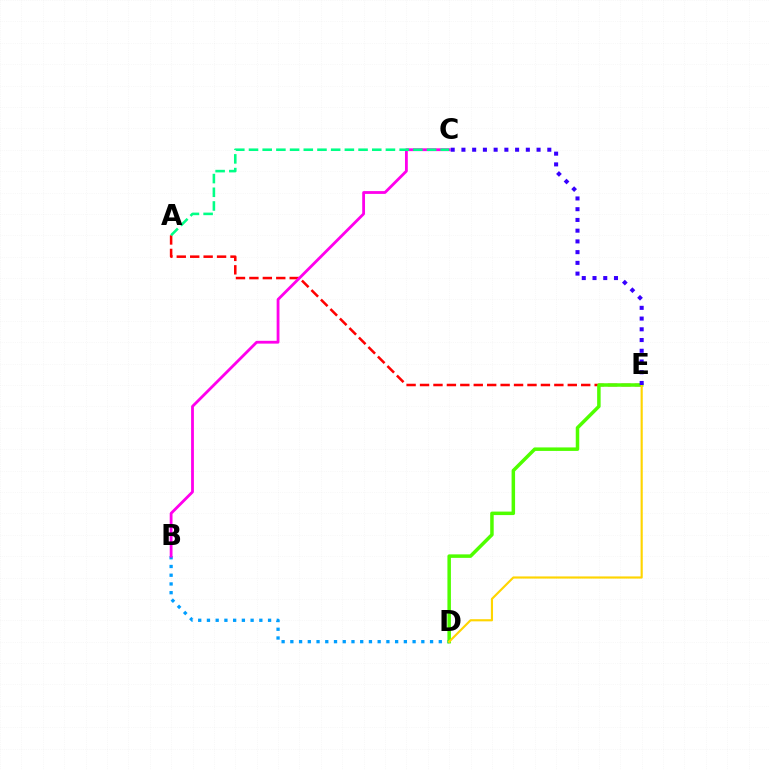{('A', 'E'): [{'color': '#ff0000', 'line_style': 'dashed', 'thickness': 1.82}], ('B', 'D'): [{'color': '#009eff', 'line_style': 'dotted', 'thickness': 2.37}], ('D', 'E'): [{'color': '#4fff00', 'line_style': 'solid', 'thickness': 2.52}, {'color': '#ffd500', 'line_style': 'solid', 'thickness': 1.55}], ('B', 'C'): [{'color': '#ff00ed', 'line_style': 'solid', 'thickness': 2.02}], ('C', 'E'): [{'color': '#3700ff', 'line_style': 'dotted', 'thickness': 2.92}], ('A', 'C'): [{'color': '#00ff86', 'line_style': 'dashed', 'thickness': 1.86}]}